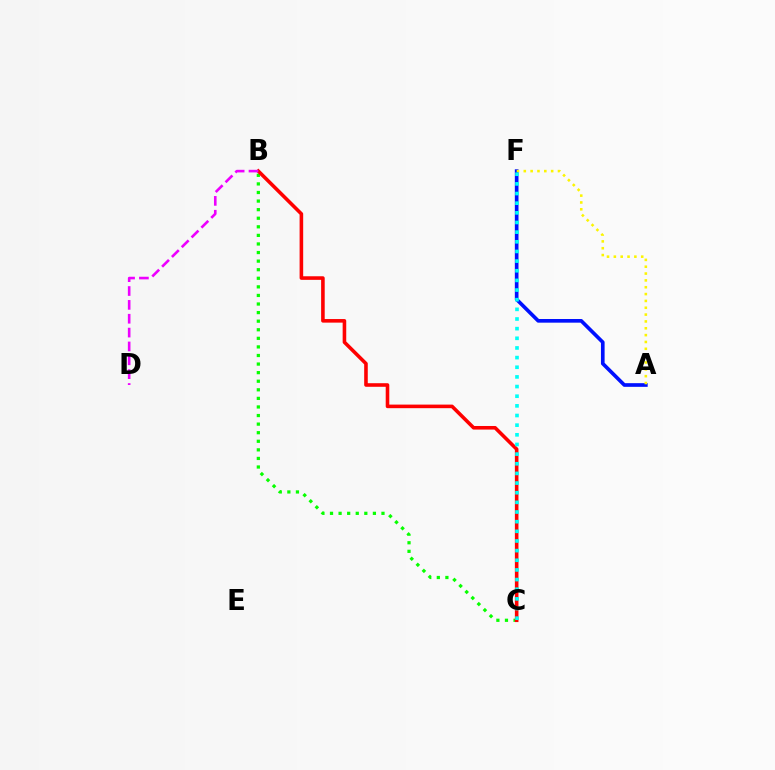{('B', 'C'): [{'color': '#08ff00', 'line_style': 'dotted', 'thickness': 2.33}, {'color': '#ff0000', 'line_style': 'solid', 'thickness': 2.58}], ('A', 'F'): [{'color': '#0010ff', 'line_style': 'solid', 'thickness': 2.64}, {'color': '#fcf500', 'line_style': 'dotted', 'thickness': 1.86}], ('B', 'D'): [{'color': '#ee00ff', 'line_style': 'dashed', 'thickness': 1.88}], ('C', 'F'): [{'color': '#00fff6', 'line_style': 'dotted', 'thickness': 2.62}]}